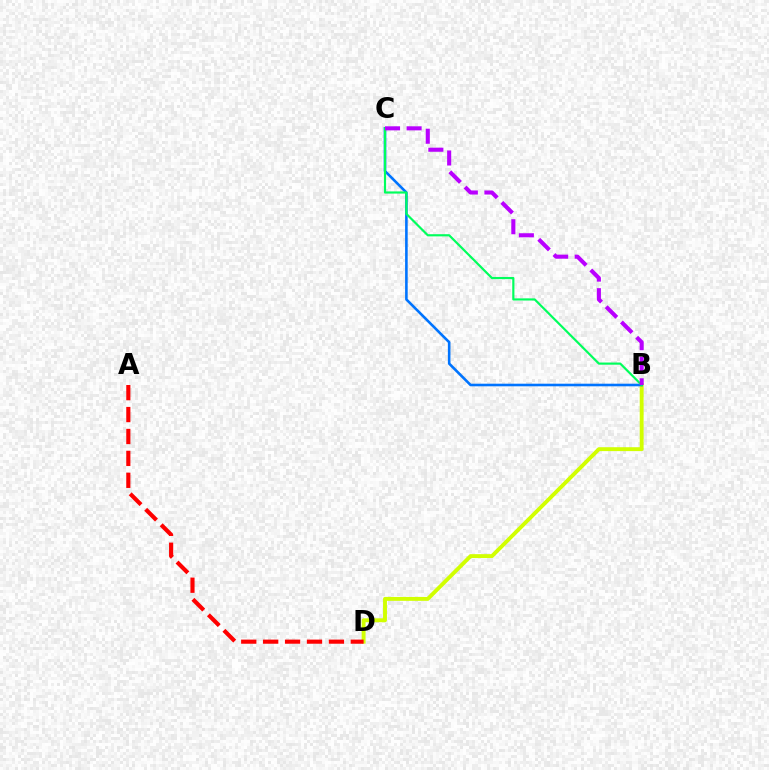{('B', 'D'): [{'color': '#d1ff00', 'line_style': 'solid', 'thickness': 2.81}], ('B', 'C'): [{'color': '#0074ff', 'line_style': 'solid', 'thickness': 1.87}, {'color': '#00ff5c', 'line_style': 'solid', 'thickness': 1.56}, {'color': '#b900ff', 'line_style': 'dashed', 'thickness': 2.93}], ('A', 'D'): [{'color': '#ff0000', 'line_style': 'dashed', 'thickness': 2.98}]}